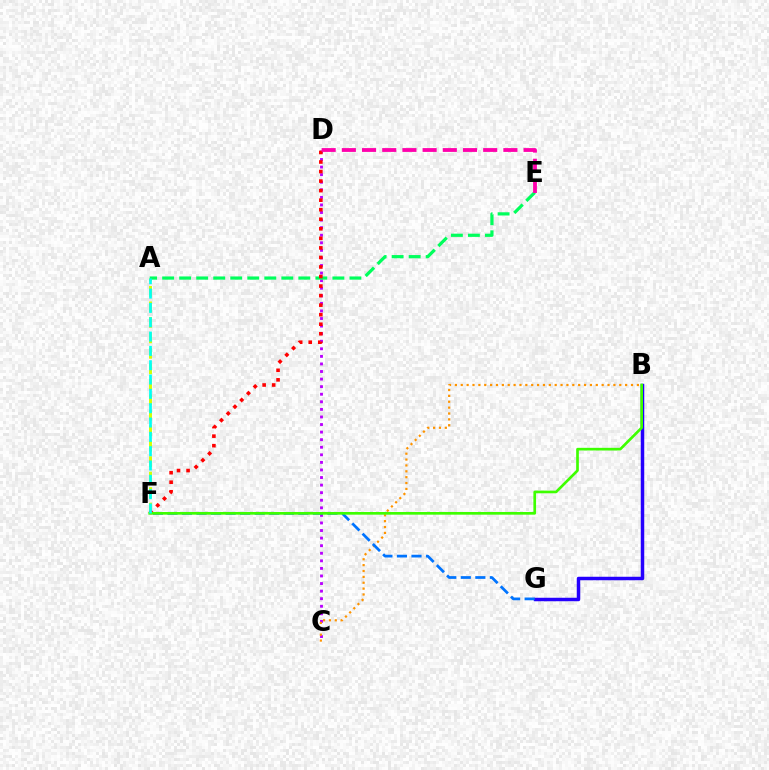{('A', 'F'): [{'color': '#d1ff00', 'line_style': 'dashed', 'thickness': 2.1}, {'color': '#00fff6', 'line_style': 'dashed', 'thickness': 1.95}], ('C', 'D'): [{'color': '#b900ff', 'line_style': 'dotted', 'thickness': 2.06}], ('A', 'E'): [{'color': '#00ff5c', 'line_style': 'dashed', 'thickness': 2.31}], ('B', 'G'): [{'color': '#2500ff', 'line_style': 'solid', 'thickness': 2.51}], ('B', 'C'): [{'color': '#ff9400', 'line_style': 'dotted', 'thickness': 1.6}], ('D', 'F'): [{'color': '#ff0000', 'line_style': 'dotted', 'thickness': 2.59}], ('F', 'G'): [{'color': '#0074ff', 'line_style': 'dashed', 'thickness': 1.98}], ('B', 'F'): [{'color': '#3dff00', 'line_style': 'solid', 'thickness': 1.93}], ('D', 'E'): [{'color': '#ff00ac', 'line_style': 'dashed', 'thickness': 2.74}]}